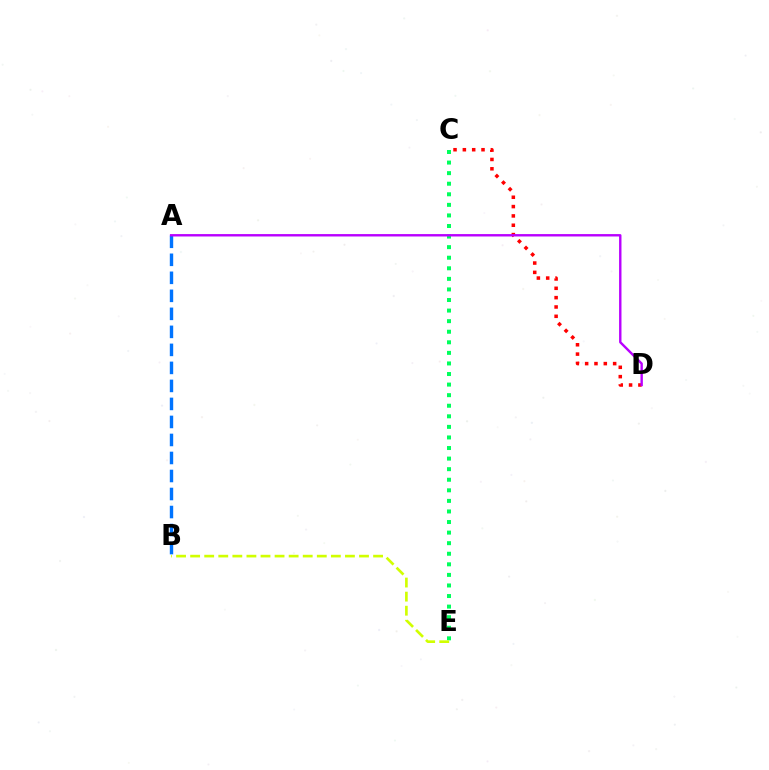{('C', 'E'): [{'color': '#00ff5c', 'line_style': 'dotted', 'thickness': 2.87}], ('B', 'E'): [{'color': '#d1ff00', 'line_style': 'dashed', 'thickness': 1.91}], ('A', 'B'): [{'color': '#0074ff', 'line_style': 'dashed', 'thickness': 2.45}], ('C', 'D'): [{'color': '#ff0000', 'line_style': 'dotted', 'thickness': 2.54}], ('A', 'D'): [{'color': '#b900ff', 'line_style': 'solid', 'thickness': 1.72}]}